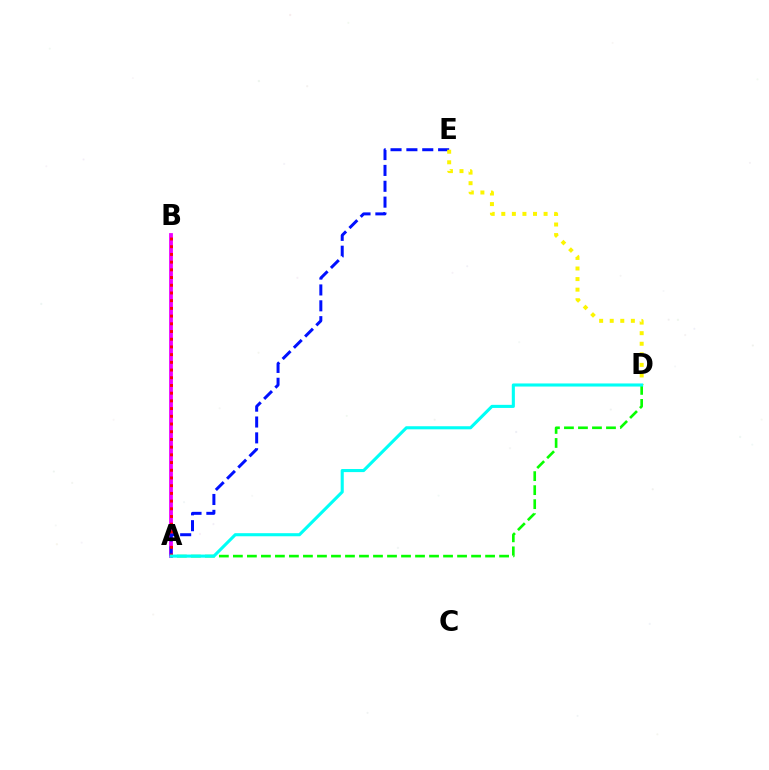{('A', 'B'): [{'color': '#ee00ff', 'line_style': 'solid', 'thickness': 2.74}, {'color': '#ff0000', 'line_style': 'dotted', 'thickness': 2.09}], ('A', 'E'): [{'color': '#0010ff', 'line_style': 'dashed', 'thickness': 2.16}], ('A', 'D'): [{'color': '#08ff00', 'line_style': 'dashed', 'thickness': 1.9}, {'color': '#00fff6', 'line_style': 'solid', 'thickness': 2.22}], ('D', 'E'): [{'color': '#fcf500', 'line_style': 'dotted', 'thickness': 2.87}]}